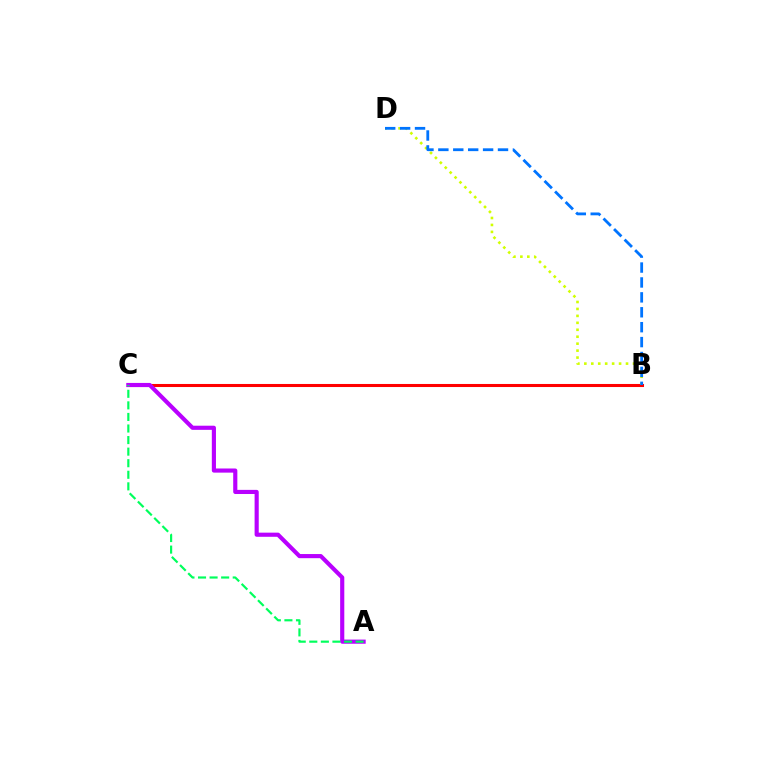{('B', 'C'): [{'color': '#ff0000', 'line_style': 'solid', 'thickness': 2.2}], ('A', 'C'): [{'color': '#b900ff', 'line_style': 'solid', 'thickness': 2.98}, {'color': '#00ff5c', 'line_style': 'dashed', 'thickness': 1.57}], ('B', 'D'): [{'color': '#d1ff00', 'line_style': 'dotted', 'thickness': 1.89}, {'color': '#0074ff', 'line_style': 'dashed', 'thickness': 2.03}]}